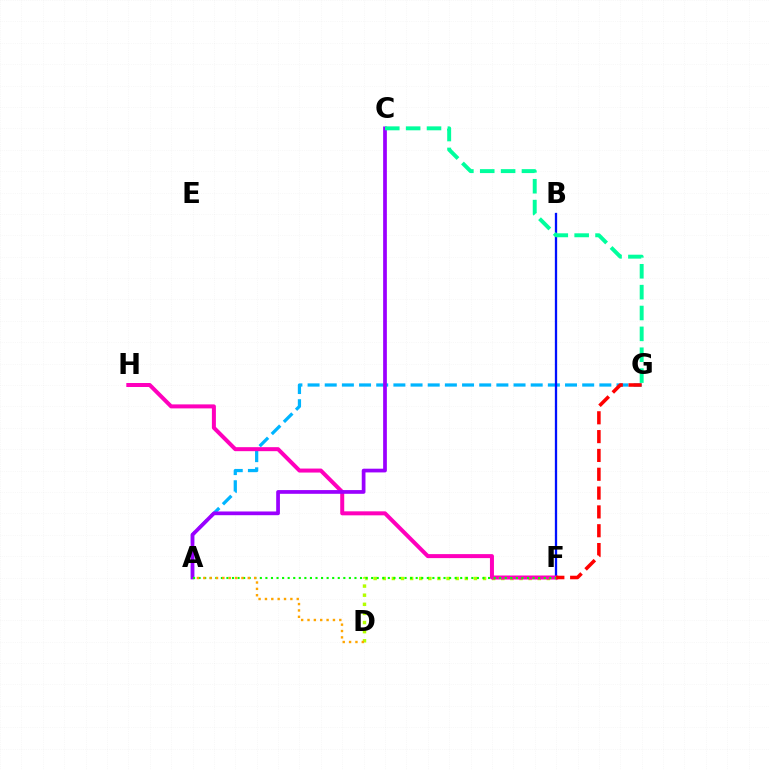{('A', 'G'): [{'color': '#00b5ff', 'line_style': 'dashed', 'thickness': 2.33}], ('D', 'F'): [{'color': '#b3ff00', 'line_style': 'dotted', 'thickness': 2.48}], ('B', 'F'): [{'color': '#0010ff', 'line_style': 'solid', 'thickness': 1.65}], ('F', 'H'): [{'color': '#ff00bd', 'line_style': 'solid', 'thickness': 2.88}], ('A', 'C'): [{'color': '#9b00ff', 'line_style': 'solid', 'thickness': 2.68}], ('A', 'F'): [{'color': '#08ff00', 'line_style': 'dotted', 'thickness': 1.51}], ('F', 'G'): [{'color': '#ff0000', 'line_style': 'dashed', 'thickness': 2.56}], ('C', 'G'): [{'color': '#00ff9d', 'line_style': 'dashed', 'thickness': 2.83}], ('A', 'D'): [{'color': '#ffa500', 'line_style': 'dotted', 'thickness': 1.73}]}